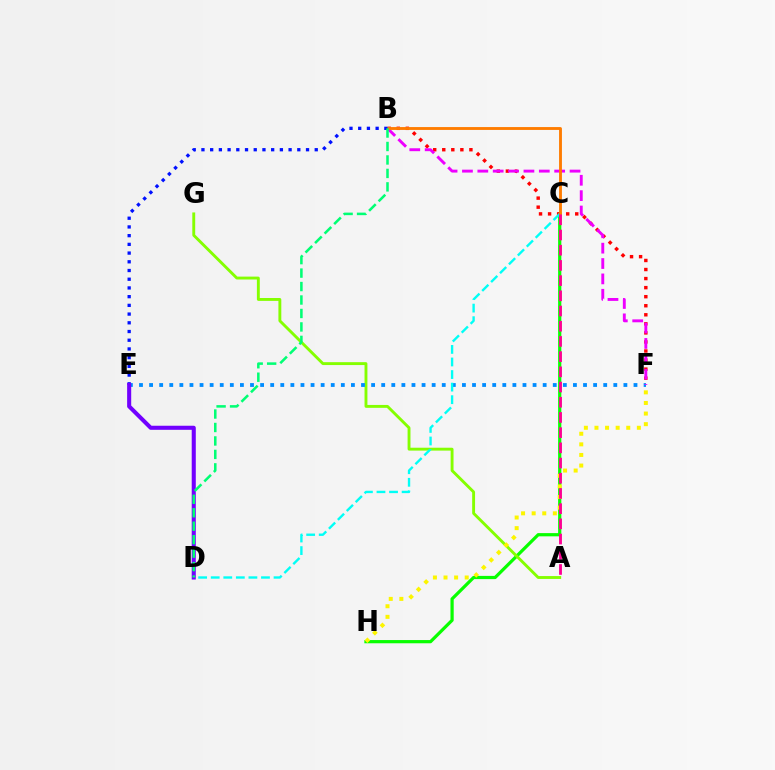{('C', 'H'): [{'color': '#08ff00', 'line_style': 'solid', 'thickness': 2.31}], ('A', 'G'): [{'color': '#84ff00', 'line_style': 'solid', 'thickness': 2.08}], ('E', 'F'): [{'color': '#008cff', 'line_style': 'dotted', 'thickness': 2.74}], ('F', 'H'): [{'color': '#fcf500', 'line_style': 'dotted', 'thickness': 2.88}], ('B', 'F'): [{'color': '#ff0000', 'line_style': 'dotted', 'thickness': 2.46}, {'color': '#ee00ff', 'line_style': 'dashed', 'thickness': 2.09}], ('C', 'D'): [{'color': '#00fff6', 'line_style': 'dashed', 'thickness': 1.71}], ('B', 'C'): [{'color': '#ff7c00', 'line_style': 'solid', 'thickness': 2.06}], ('A', 'C'): [{'color': '#ff0094', 'line_style': 'dashed', 'thickness': 2.07}], ('B', 'E'): [{'color': '#0010ff', 'line_style': 'dotted', 'thickness': 2.37}], ('D', 'E'): [{'color': '#7200ff', 'line_style': 'solid', 'thickness': 2.93}], ('B', 'D'): [{'color': '#00ff74', 'line_style': 'dashed', 'thickness': 1.83}]}